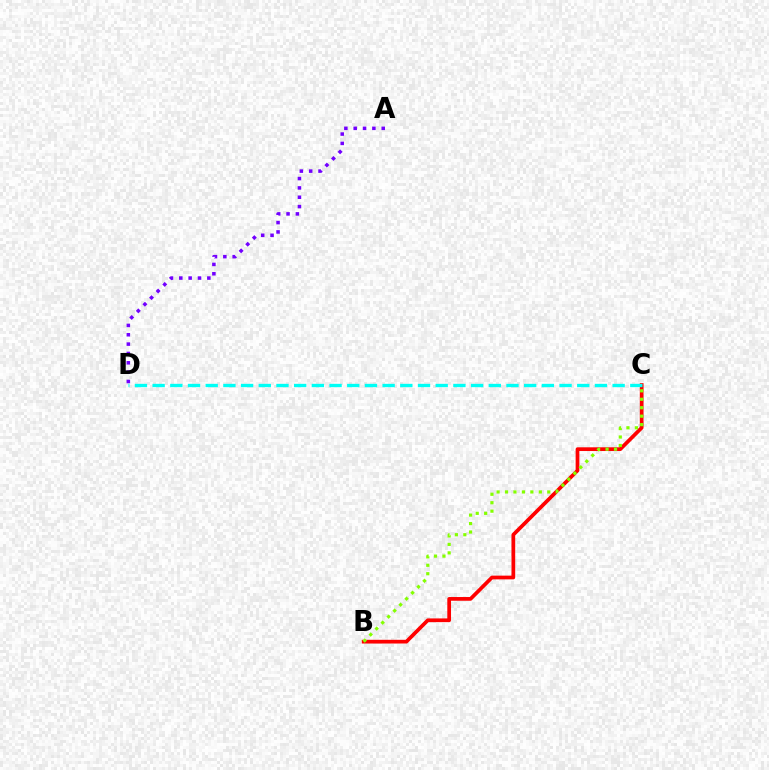{('B', 'C'): [{'color': '#ff0000', 'line_style': 'solid', 'thickness': 2.68}, {'color': '#84ff00', 'line_style': 'dotted', 'thickness': 2.3}], ('A', 'D'): [{'color': '#7200ff', 'line_style': 'dotted', 'thickness': 2.54}], ('C', 'D'): [{'color': '#00fff6', 'line_style': 'dashed', 'thickness': 2.4}]}